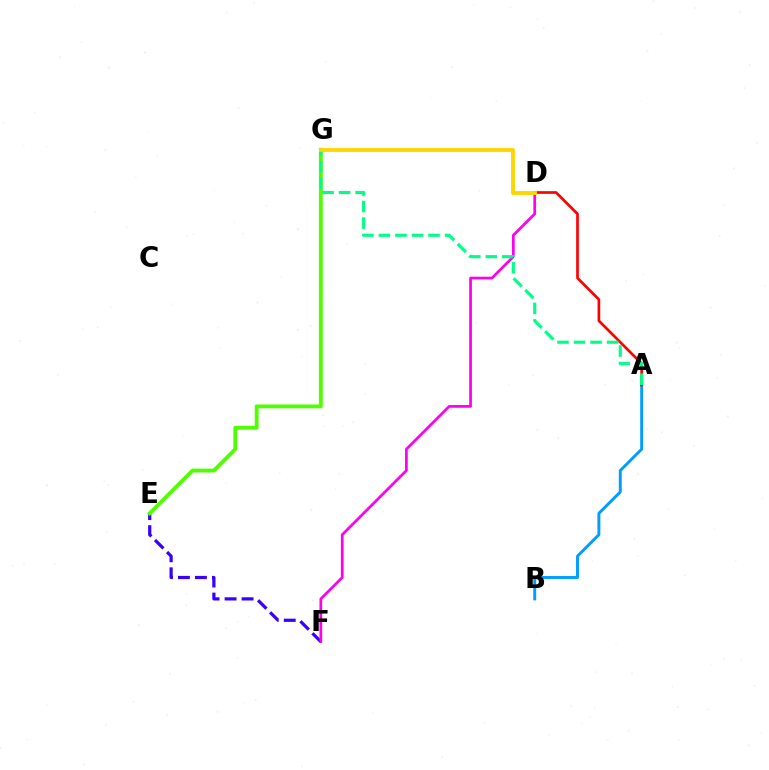{('A', 'B'): [{'color': '#009eff', 'line_style': 'solid', 'thickness': 2.11}], ('A', 'D'): [{'color': '#ff0000', 'line_style': 'solid', 'thickness': 1.93}], ('E', 'F'): [{'color': '#3700ff', 'line_style': 'dashed', 'thickness': 2.31}], ('E', 'G'): [{'color': '#4fff00', 'line_style': 'solid', 'thickness': 2.75}], ('D', 'F'): [{'color': '#ff00ed', 'line_style': 'solid', 'thickness': 1.96}], ('A', 'G'): [{'color': '#00ff86', 'line_style': 'dashed', 'thickness': 2.25}], ('D', 'G'): [{'color': '#ffd500', 'line_style': 'solid', 'thickness': 2.77}]}